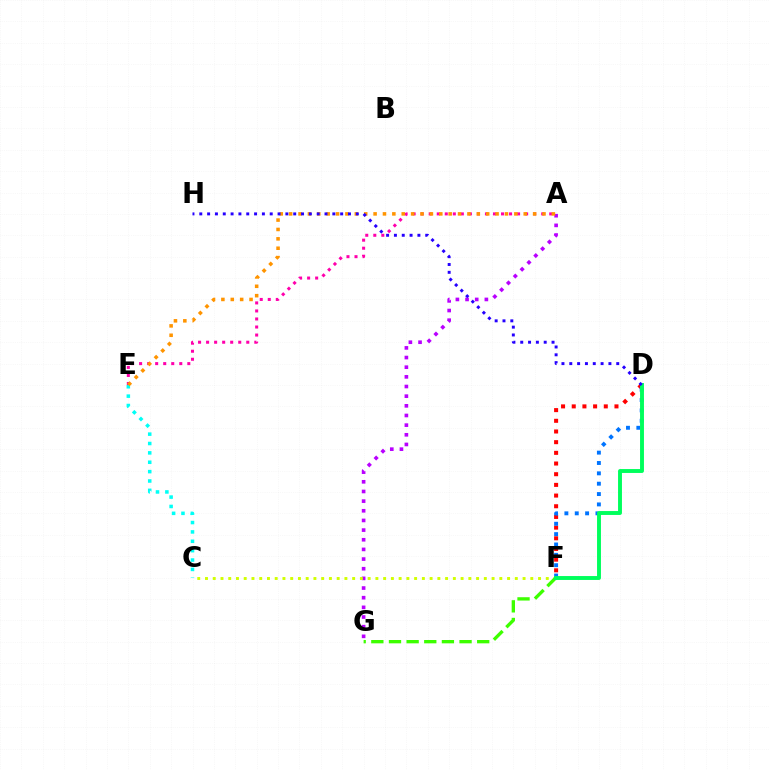{('A', 'G'): [{'color': '#b900ff', 'line_style': 'dotted', 'thickness': 2.62}], ('C', 'F'): [{'color': '#d1ff00', 'line_style': 'dotted', 'thickness': 2.1}], ('A', 'E'): [{'color': '#ff00ac', 'line_style': 'dotted', 'thickness': 2.18}, {'color': '#ff9400', 'line_style': 'dotted', 'thickness': 2.55}], ('C', 'E'): [{'color': '#00fff6', 'line_style': 'dotted', 'thickness': 2.55}], ('D', 'F'): [{'color': '#ff0000', 'line_style': 'dotted', 'thickness': 2.9}, {'color': '#0074ff', 'line_style': 'dotted', 'thickness': 2.81}, {'color': '#00ff5c', 'line_style': 'solid', 'thickness': 2.81}], ('F', 'G'): [{'color': '#3dff00', 'line_style': 'dashed', 'thickness': 2.4}], ('D', 'H'): [{'color': '#2500ff', 'line_style': 'dotted', 'thickness': 2.13}]}